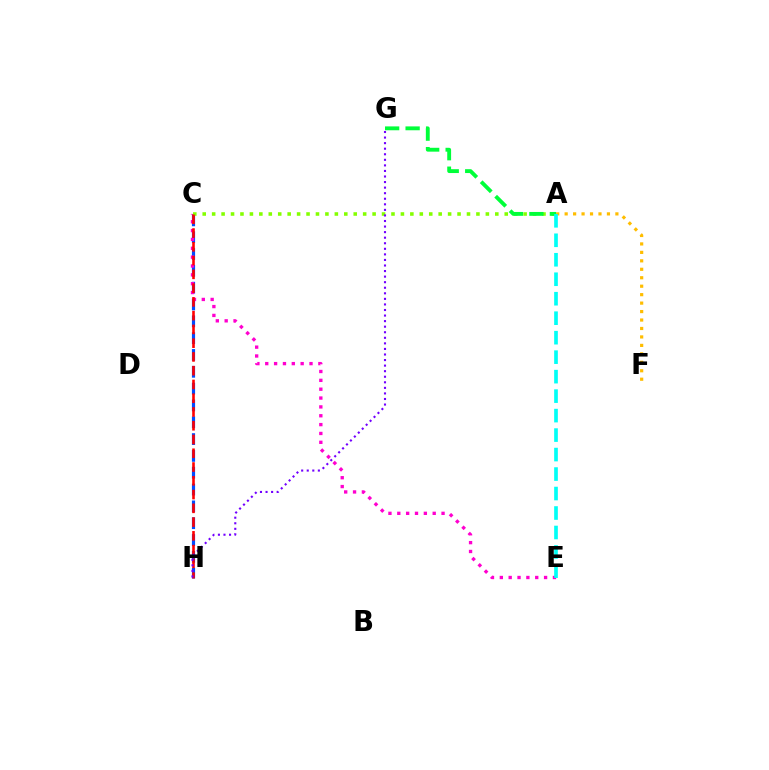{('A', 'F'): [{'color': '#ffbd00', 'line_style': 'dotted', 'thickness': 2.3}], ('C', 'H'): [{'color': '#004bff', 'line_style': 'dashed', 'thickness': 2.29}, {'color': '#ff0000', 'line_style': 'dashed', 'thickness': 1.87}], ('C', 'E'): [{'color': '#ff00cf', 'line_style': 'dotted', 'thickness': 2.41}], ('A', 'C'): [{'color': '#84ff00', 'line_style': 'dotted', 'thickness': 2.56}], ('A', 'G'): [{'color': '#00ff39', 'line_style': 'dashed', 'thickness': 2.78}], ('A', 'E'): [{'color': '#00fff6', 'line_style': 'dashed', 'thickness': 2.65}], ('G', 'H'): [{'color': '#7200ff', 'line_style': 'dotted', 'thickness': 1.51}]}